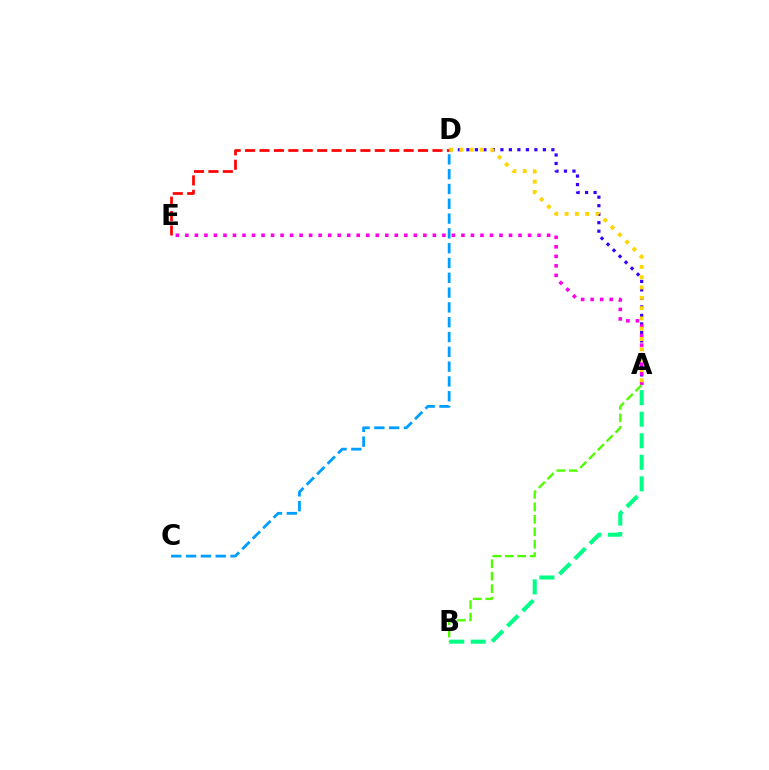{('A', 'D'): [{'color': '#3700ff', 'line_style': 'dotted', 'thickness': 2.31}, {'color': '#ffd500', 'line_style': 'dotted', 'thickness': 2.8}], ('A', 'E'): [{'color': '#ff00ed', 'line_style': 'dotted', 'thickness': 2.59}], ('D', 'E'): [{'color': '#ff0000', 'line_style': 'dashed', 'thickness': 1.96}], ('A', 'B'): [{'color': '#00ff86', 'line_style': 'dashed', 'thickness': 2.93}, {'color': '#4fff00', 'line_style': 'dashed', 'thickness': 1.69}], ('C', 'D'): [{'color': '#009eff', 'line_style': 'dashed', 'thickness': 2.01}]}